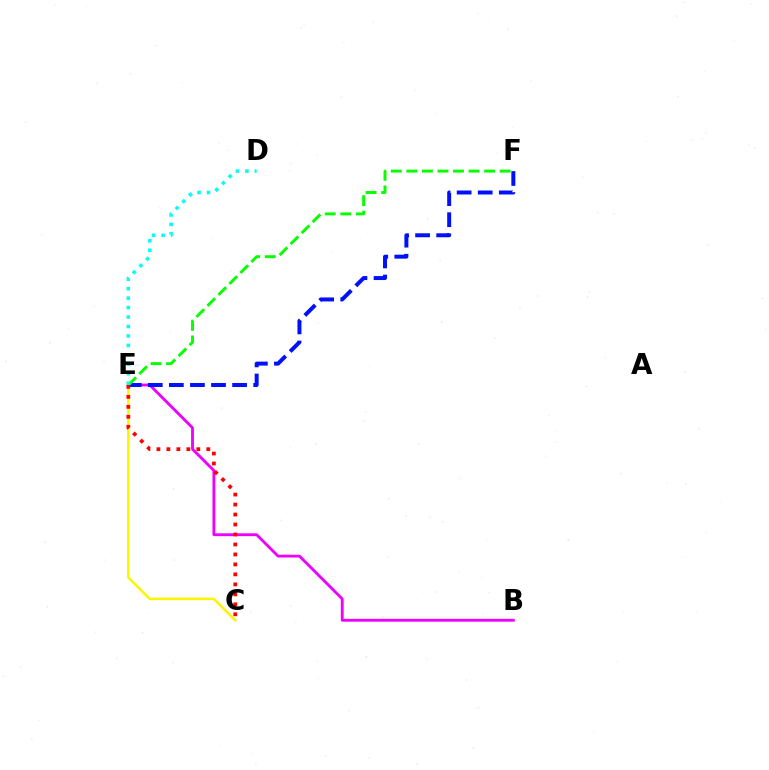{('B', 'E'): [{'color': '#ee00ff', 'line_style': 'solid', 'thickness': 2.04}], ('C', 'E'): [{'color': '#fcf500', 'line_style': 'solid', 'thickness': 1.81}, {'color': '#ff0000', 'line_style': 'dotted', 'thickness': 2.71}], ('E', 'F'): [{'color': '#0010ff', 'line_style': 'dashed', 'thickness': 2.86}, {'color': '#08ff00', 'line_style': 'dashed', 'thickness': 2.11}], ('D', 'E'): [{'color': '#00fff6', 'line_style': 'dotted', 'thickness': 2.57}]}